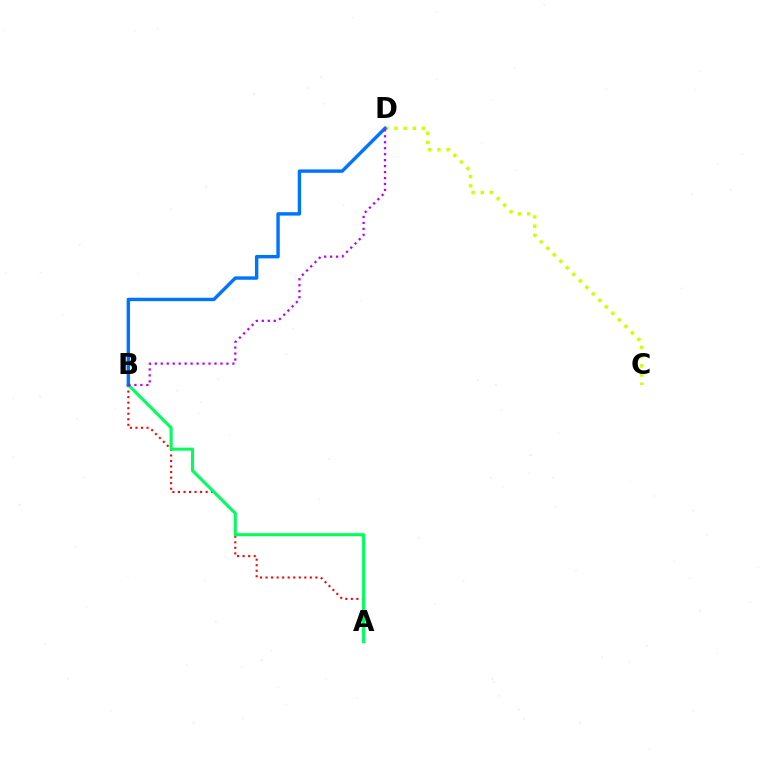{('C', 'D'): [{'color': '#d1ff00', 'line_style': 'dotted', 'thickness': 2.5}], ('A', 'B'): [{'color': '#ff0000', 'line_style': 'dotted', 'thickness': 1.5}, {'color': '#00ff5c', 'line_style': 'solid', 'thickness': 2.22}], ('B', 'D'): [{'color': '#0074ff', 'line_style': 'solid', 'thickness': 2.45}, {'color': '#b900ff', 'line_style': 'dotted', 'thickness': 1.62}]}